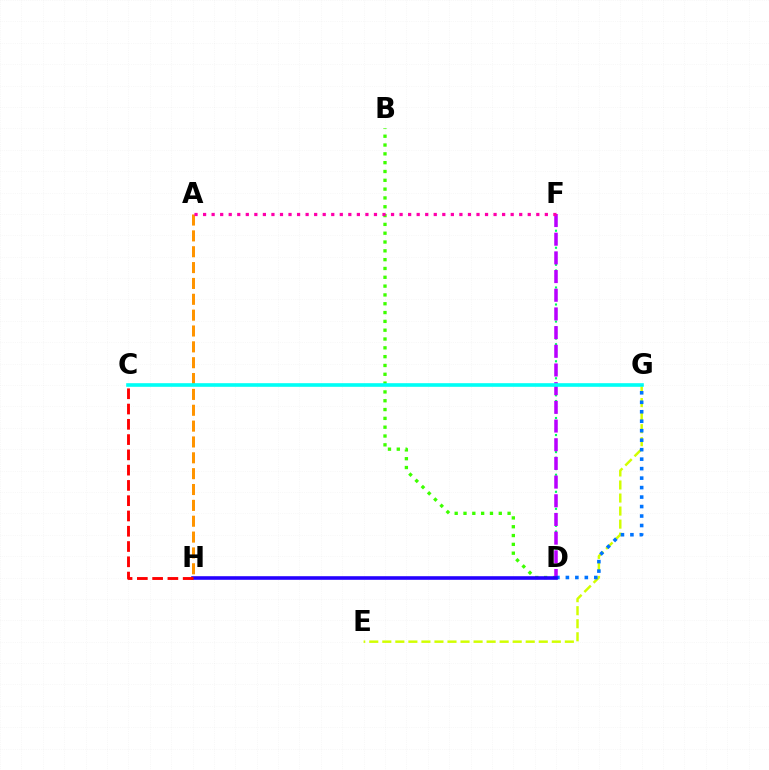{('E', 'G'): [{'color': '#d1ff00', 'line_style': 'dashed', 'thickness': 1.77}], ('D', 'F'): [{'color': '#00ff5c', 'line_style': 'dotted', 'thickness': 1.54}, {'color': '#b900ff', 'line_style': 'dashed', 'thickness': 2.54}], ('B', 'D'): [{'color': '#3dff00', 'line_style': 'dotted', 'thickness': 2.4}], ('A', 'H'): [{'color': '#ff9400', 'line_style': 'dashed', 'thickness': 2.15}], ('A', 'F'): [{'color': '#ff00ac', 'line_style': 'dotted', 'thickness': 2.32}], ('C', 'G'): [{'color': '#00fff6', 'line_style': 'solid', 'thickness': 2.61}], ('D', 'G'): [{'color': '#0074ff', 'line_style': 'dotted', 'thickness': 2.58}], ('D', 'H'): [{'color': '#2500ff', 'line_style': 'solid', 'thickness': 2.58}], ('C', 'H'): [{'color': '#ff0000', 'line_style': 'dashed', 'thickness': 2.08}]}